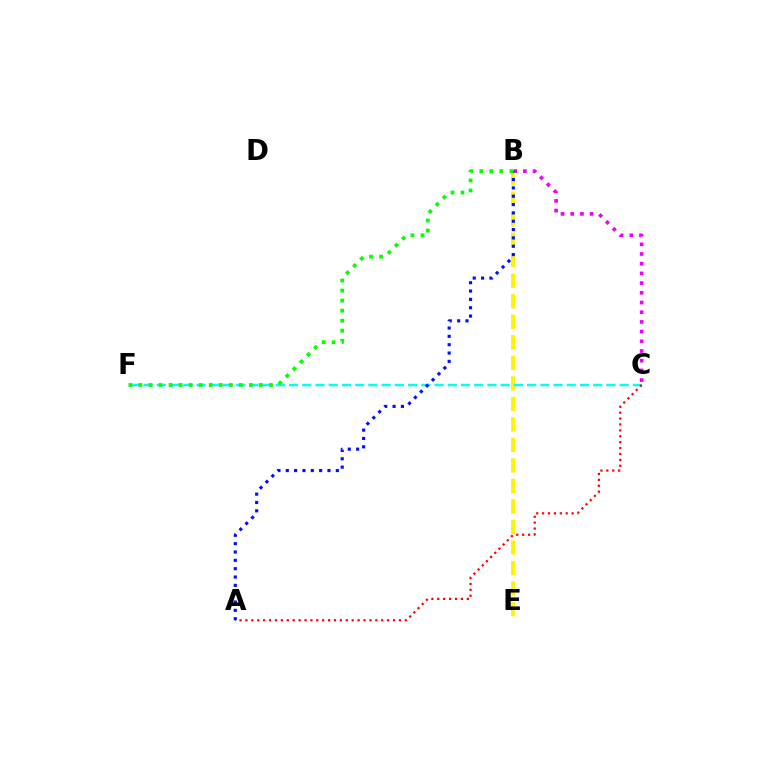{('B', 'C'): [{'color': '#ee00ff', 'line_style': 'dotted', 'thickness': 2.64}], ('B', 'E'): [{'color': '#fcf500', 'line_style': 'dashed', 'thickness': 2.79}], ('C', 'F'): [{'color': '#00fff6', 'line_style': 'dashed', 'thickness': 1.8}], ('A', 'C'): [{'color': '#ff0000', 'line_style': 'dotted', 'thickness': 1.6}], ('A', 'B'): [{'color': '#0010ff', 'line_style': 'dotted', 'thickness': 2.27}], ('B', 'F'): [{'color': '#08ff00', 'line_style': 'dotted', 'thickness': 2.73}]}